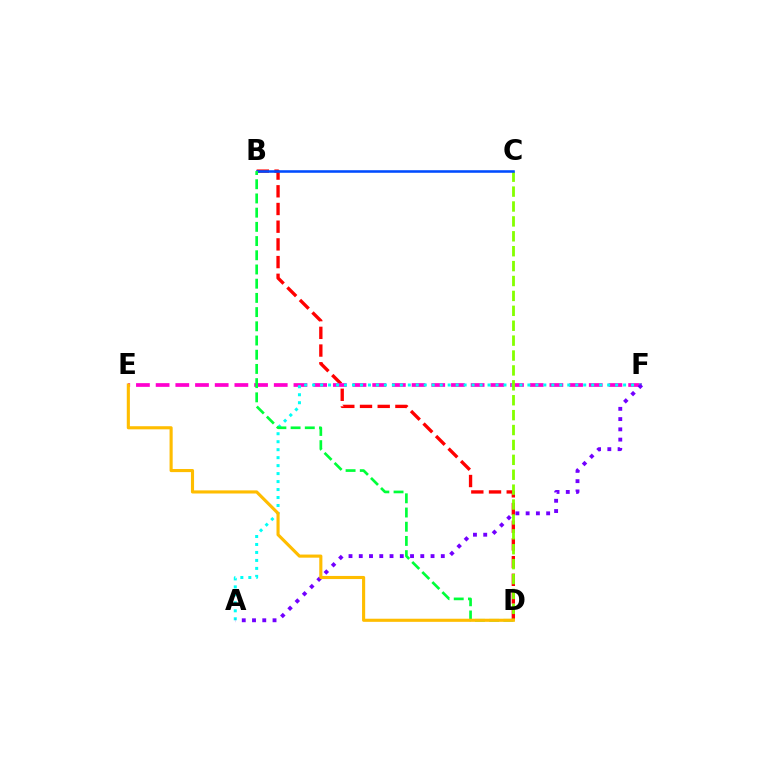{('B', 'D'): [{'color': '#ff0000', 'line_style': 'dashed', 'thickness': 2.4}, {'color': '#00ff39', 'line_style': 'dashed', 'thickness': 1.93}], ('E', 'F'): [{'color': '#ff00cf', 'line_style': 'dashed', 'thickness': 2.67}], ('A', 'F'): [{'color': '#00fff6', 'line_style': 'dotted', 'thickness': 2.17}, {'color': '#7200ff', 'line_style': 'dotted', 'thickness': 2.79}], ('C', 'D'): [{'color': '#84ff00', 'line_style': 'dashed', 'thickness': 2.02}], ('B', 'C'): [{'color': '#004bff', 'line_style': 'solid', 'thickness': 1.85}], ('D', 'E'): [{'color': '#ffbd00', 'line_style': 'solid', 'thickness': 2.24}]}